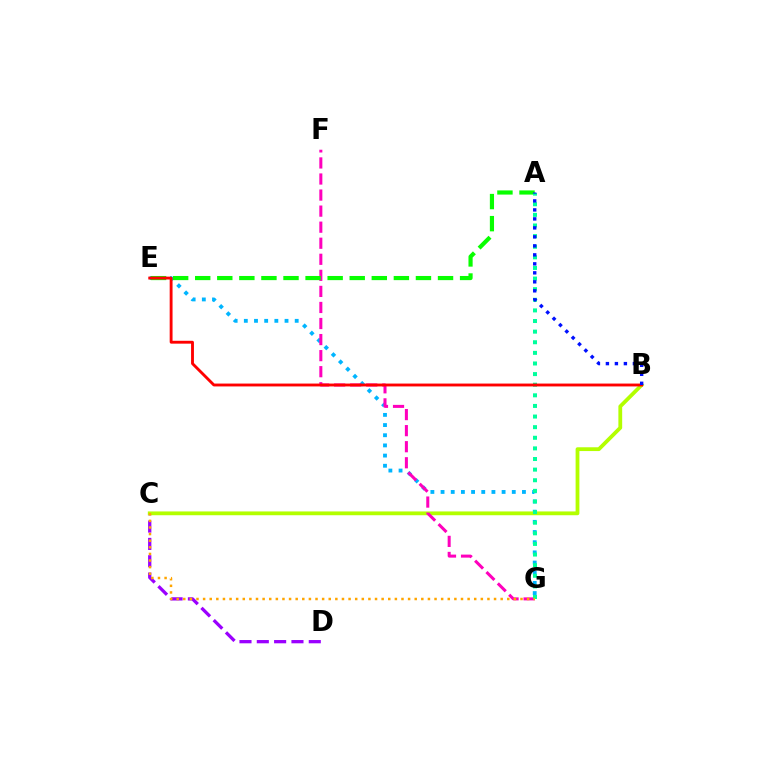{('C', 'D'): [{'color': '#9b00ff', 'line_style': 'dashed', 'thickness': 2.35}], ('E', 'G'): [{'color': '#00b5ff', 'line_style': 'dotted', 'thickness': 2.76}], ('B', 'C'): [{'color': '#b3ff00', 'line_style': 'solid', 'thickness': 2.73}], ('F', 'G'): [{'color': '#ff00bd', 'line_style': 'dashed', 'thickness': 2.18}], ('A', 'E'): [{'color': '#08ff00', 'line_style': 'dashed', 'thickness': 3.0}], ('A', 'G'): [{'color': '#00ff9d', 'line_style': 'dotted', 'thickness': 2.88}], ('B', 'E'): [{'color': '#ff0000', 'line_style': 'solid', 'thickness': 2.06}], ('C', 'G'): [{'color': '#ffa500', 'line_style': 'dotted', 'thickness': 1.8}], ('A', 'B'): [{'color': '#0010ff', 'line_style': 'dotted', 'thickness': 2.44}]}